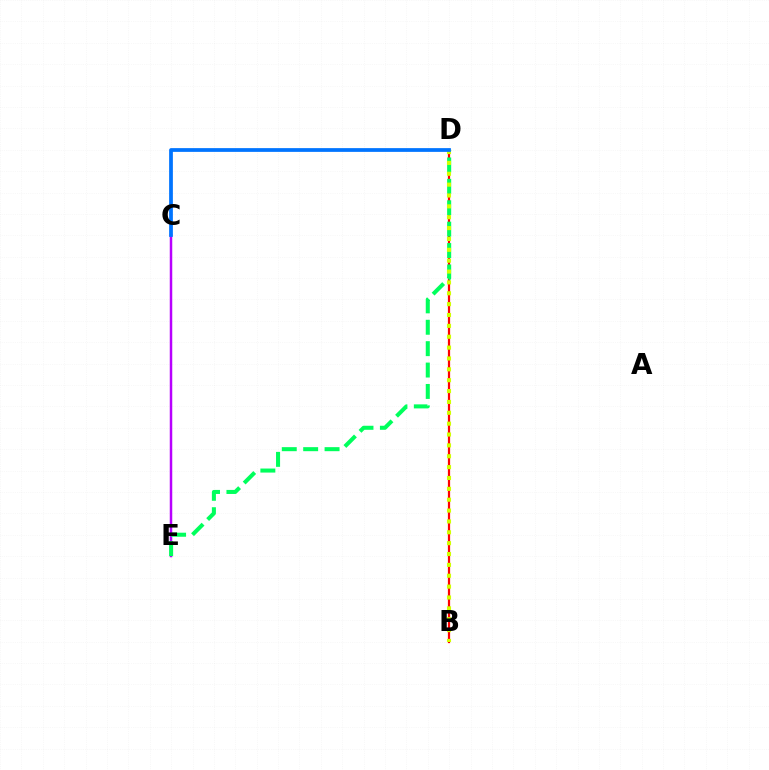{('C', 'E'): [{'color': '#b900ff', 'line_style': 'solid', 'thickness': 1.8}], ('B', 'D'): [{'color': '#ff0000', 'line_style': 'solid', 'thickness': 1.61}, {'color': '#d1ff00', 'line_style': 'dotted', 'thickness': 2.95}], ('D', 'E'): [{'color': '#00ff5c', 'line_style': 'dashed', 'thickness': 2.91}], ('C', 'D'): [{'color': '#0074ff', 'line_style': 'solid', 'thickness': 2.7}]}